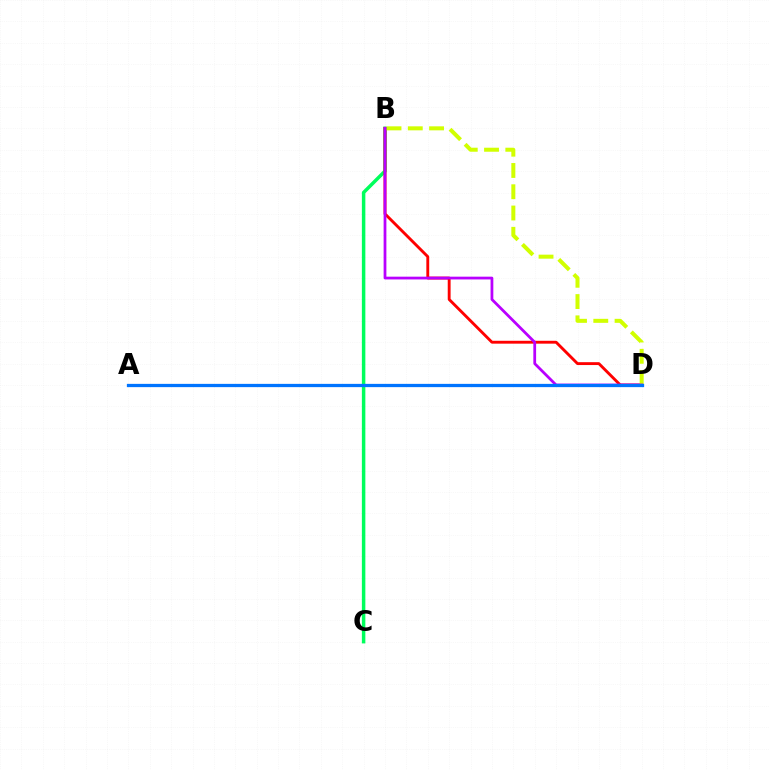{('B', 'C'): [{'color': '#00ff5c', 'line_style': 'solid', 'thickness': 2.51}], ('B', 'D'): [{'color': '#ff0000', 'line_style': 'solid', 'thickness': 2.07}, {'color': '#d1ff00', 'line_style': 'dashed', 'thickness': 2.89}, {'color': '#b900ff', 'line_style': 'solid', 'thickness': 1.99}], ('A', 'D'): [{'color': '#0074ff', 'line_style': 'solid', 'thickness': 2.35}]}